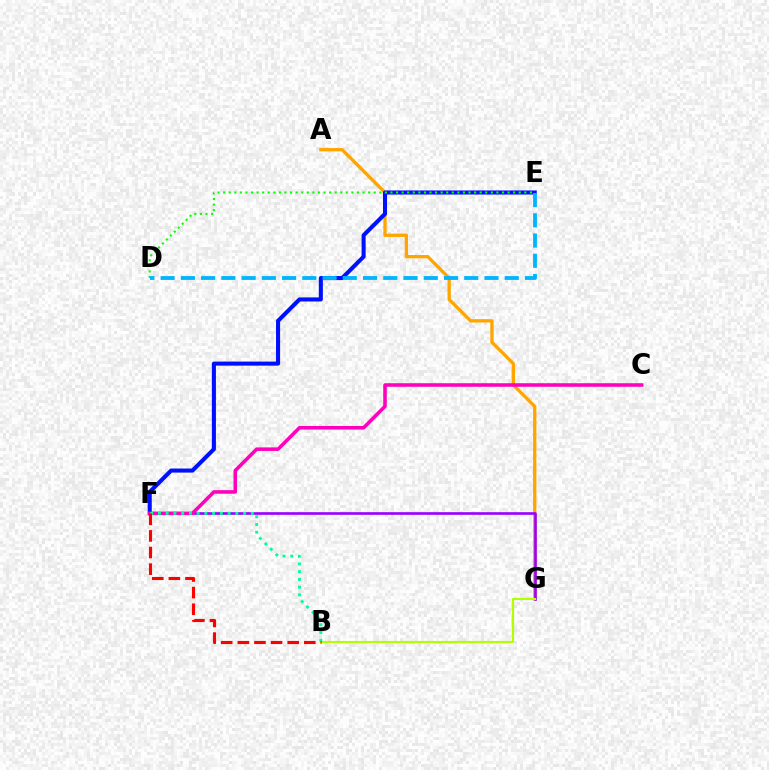{('A', 'G'): [{'color': '#ffa500', 'line_style': 'solid', 'thickness': 2.39}], ('E', 'F'): [{'color': '#0010ff', 'line_style': 'solid', 'thickness': 2.93}], ('D', 'E'): [{'color': '#08ff00', 'line_style': 'dotted', 'thickness': 1.52}, {'color': '#00b5ff', 'line_style': 'dashed', 'thickness': 2.75}], ('F', 'G'): [{'color': '#9b00ff', 'line_style': 'solid', 'thickness': 1.9}], ('B', 'G'): [{'color': '#b3ff00', 'line_style': 'solid', 'thickness': 1.54}], ('C', 'F'): [{'color': '#ff00bd', 'line_style': 'solid', 'thickness': 2.56}], ('B', 'F'): [{'color': '#00ff9d', 'line_style': 'dotted', 'thickness': 2.1}, {'color': '#ff0000', 'line_style': 'dashed', 'thickness': 2.26}]}